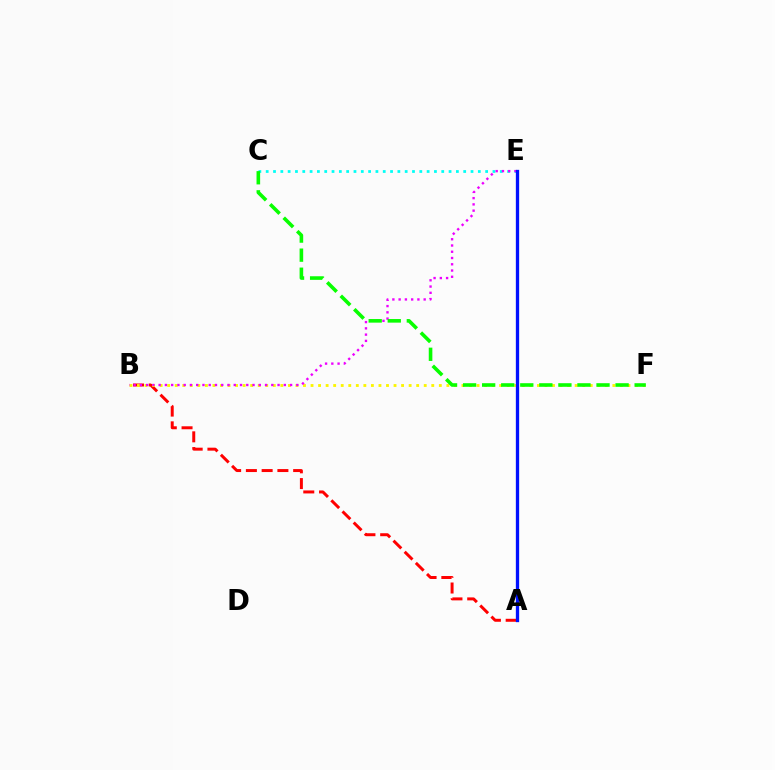{('A', 'B'): [{'color': '#ff0000', 'line_style': 'dashed', 'thickness': 2.14}], ('B', 'F'): [{'color': '#fcf500', 'line_style': 'dotted', 'thickness': 2.05}], ('C', 'E'): [{'color': '#00fff6', 'line_style': 'dotted', 'thickness': 1.99}], ('B', 'E'): [{'color': '#ee00ff', 'line_style': 'dotted', 'thickness': 1.7}], ('C', 'F'): [{'color': '#08ff00', 'line_style': 'dashed', 'thickness': 2.59}], ('A', 'E'): [{'color': '#0010ff', 'line_style': 'solid', 'thickness': 2.38}]}